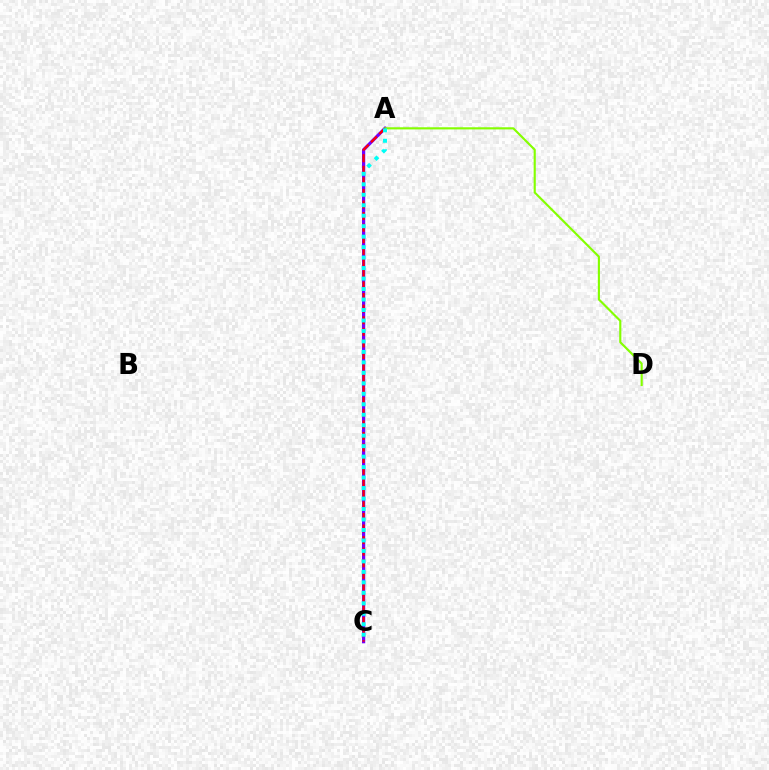{('A', 'C'): [{'color': '#7200ff', 'line_style': 'solid', 'thickness': 2.32}, {'color': '#ff0000', 'line_style': 'dashed', 'thickness': 1.57}, {'color': '#00fff6', 'line_style': 'dotted', 'thickness': 2.85}], ('A', 'D'): [{'color': '#84ff00', 'line_style': 'solid', 'thickness': 1.54}]}